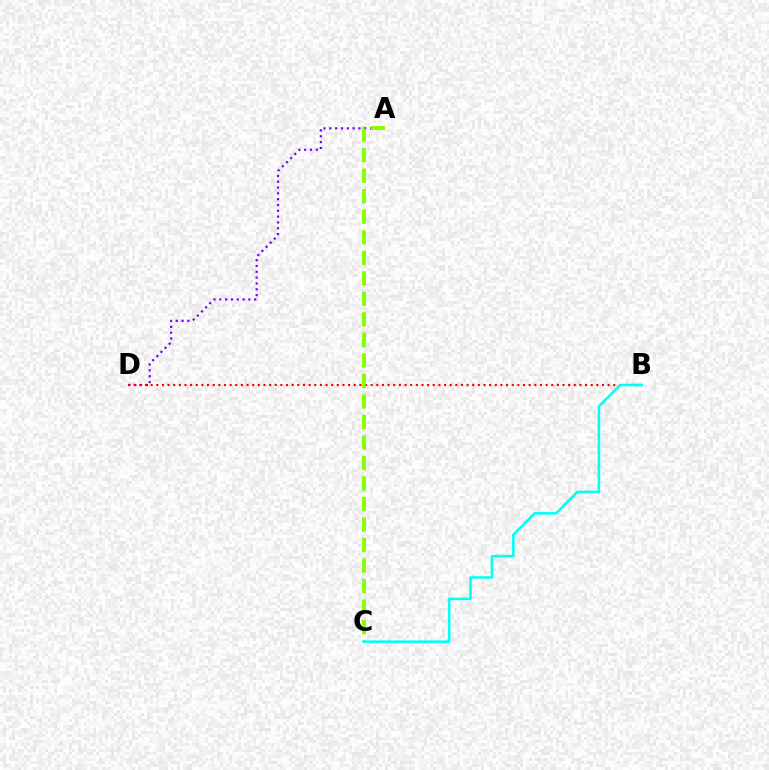{('A', 'D'): [{'color': '#7200ff', 'line_style': 'dotted', 'thickness': 1.58}], ('B', 'D'): [{'color': '#ff0000', 'line_style': 'dotted', 'thickness': 1.53}], ('A', 'C'): [{'color': '#84ff00', 'line_style': 'dashed', 'thickness': 2.79}], ('B', 'C'): [{'color': '#00fff6', 'line_style': 'solid', 'thickness': 1.82}]}